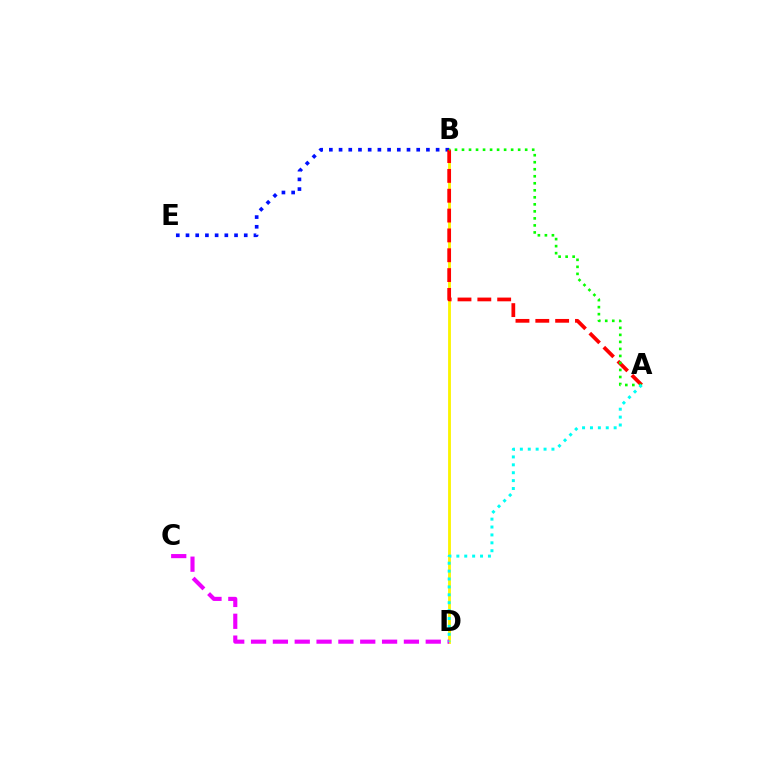{('B', 'D'): [{'color': '#fcf500', 'line_style': 'solid', 'thickness': 2.03}], ('B', 'E'): [{'color': '#0010ff', 'line_style': 'dotted', 'thickness': 2.64}], ('A', 'B'): [{'color': '#ff0000', 'line_style': 'dashed', 'thickness': 2.69}, {'color': '#08ff00', 'line_style': 'dotted', 'thickness': 1.91}], ('C', 'D'): [{'color': '#ee00ff', 'line_style': 'dashed', 'thickness': 2.97}], ('A', 'D'): [{'color': '#00fff6', 'line_style': 'dotted', 'thickness': 2.15}]}